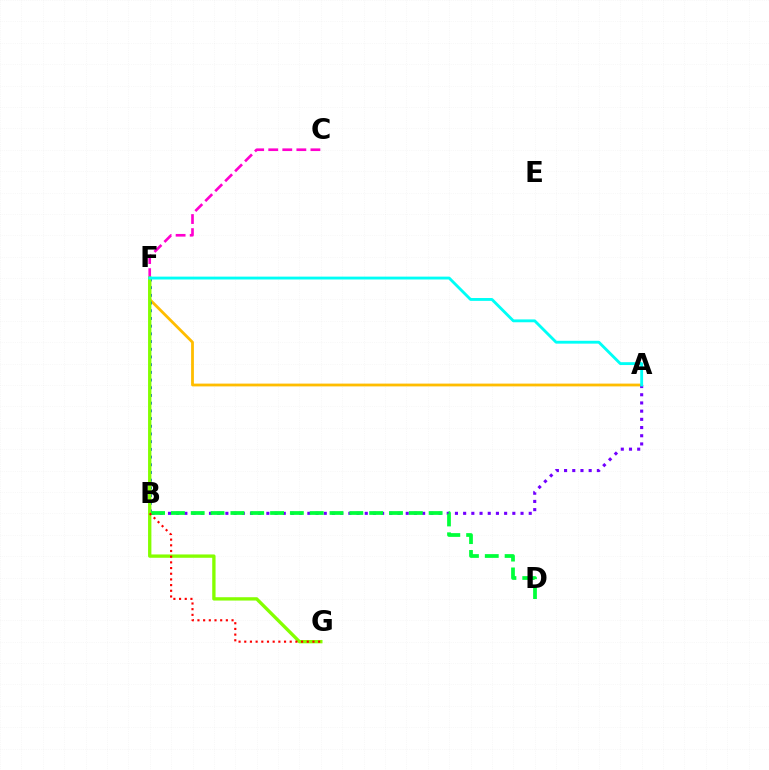{('A', 'F'): [{'color': '#ffbd00', 'line_style': 'solid', 'thickness': 2.02}, {'color': '#00fff6', 'line_style': 'solid', 'thickness': 2.06}], ('B', 'F'): [{'color': '#004bff', 'line_style': 'dotted', 'thickness': 2.09}], ('C', 'F'): [{'color': '#ff00cf', 'line_style': 'dashed', 'thickness': 1.91}], ('A', 'B'): [{'color': '#7200ff', 'line_style': 'dotted', 'thickness': 2.23}], ('F', 'G'): [{'color': '#84ff00', 'line_style': 'solid', 'thickness': 2.4}], ('B', 'D'): [{'color': '#00ff39', 'line_style': 'dashed', 'thickness': 2.69}], ('B', 'G'): [{'color': '#ff0000', 'line_style': 'dotted', 'thickness': 1.54}]}